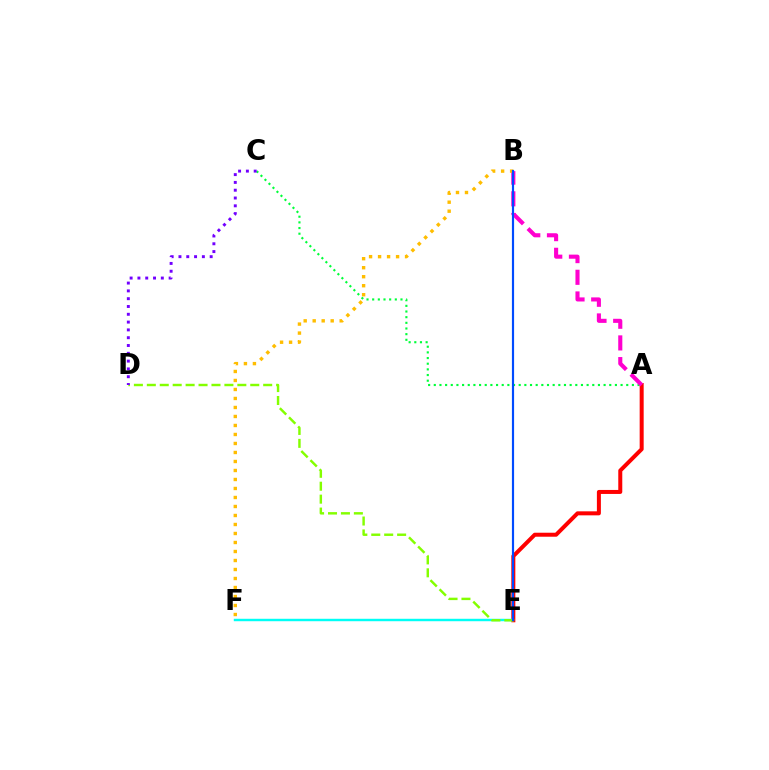{('A', 'E'): [{'color': '#ff0000', 'line_style': 'solid', 'thickness': 2.88}], ('A', 'C'): [{'color': '#00ff39', 'line_style': 'dotted', 'thickness': 1.54}], ('E', 'F'): [{'color': '#00fff6', 'line_style': 'solid', 'thickness': 1.76}], ('A', 'B'): [{'color': '#ff00cf', 'line_style': 'dashed', 'thickness': 2.95}], ('D', 'E'): [{'color': '#84ff00', 'line_style': 'dashed', 'thickness': 1.76}], ('B', 'F'): [{'color': '#ffbd00', 'line_style': 'dotted', 'thickness': 2.45}], ('C', 'D'): [{'color': '#7200ff', 'line_style': 'dotted', 'thickness': 2.12}], ('B', 'E'): [{'color': '#004bff', 'line_style': 'solid', 'thickness': 1.57}]}